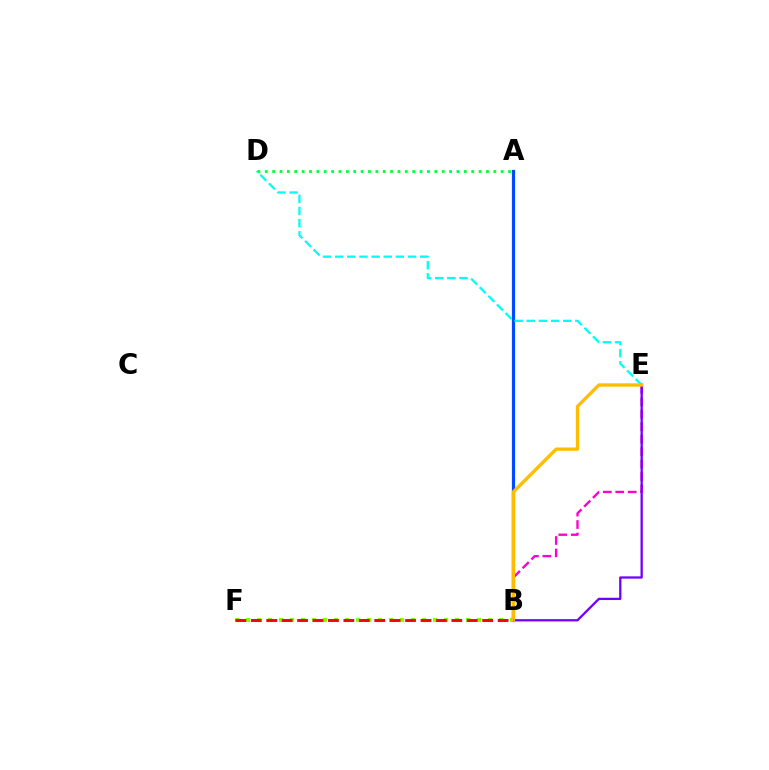{('B', 'F'): [{'color': '#84ff00', 'line_style': 'dotted', 'thickness': 2.99}, {'color': '#ff0000', 'line_style': 'dashed', 'thickness': 2.1}], ('A', 'B'): [{'color': '#004bff', 'line_style': 'solid', 'thickness': 2.31}], ('B', 'E'): [{'color': '#ff00cf', 'line_style': 'dashed', 'thickness': 1.69}, {'color': '#7200ff', 'line_style': 'solid', 'thickness': 1.64}, {'color': '#ffbd00', 'line_style': 'solid', 'thickness': 2.39}], ('D', 'E'): [{'color': '#00fff6', 'line_style': 'dashed', 'thickness': 1.65}], ('A', 'D'): [{'color': '#00ff39', 'line_style': 'dotted', 'thickness': 2.0}]}